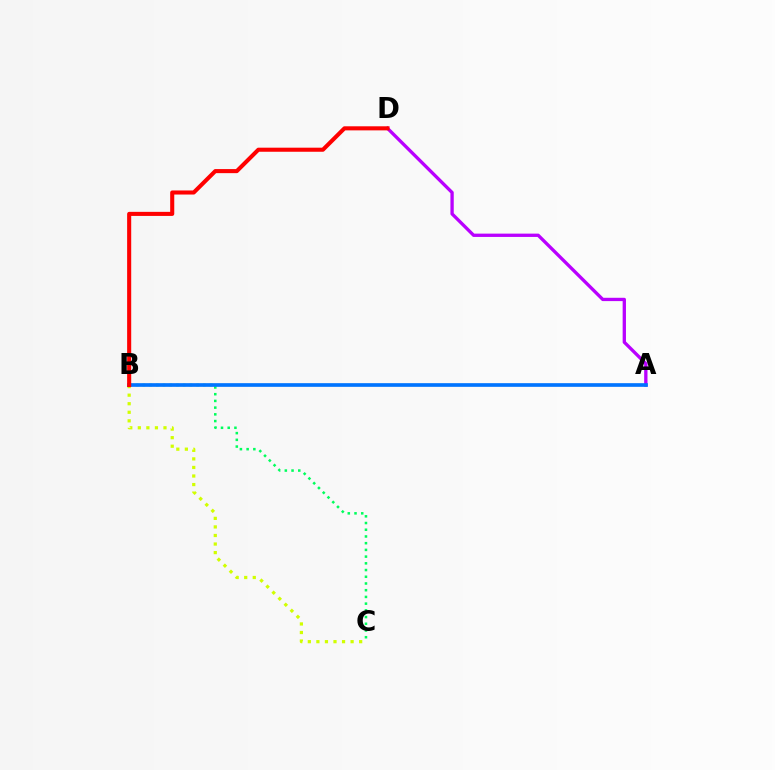{('B', 'C'): [{'color': '#d1ff00', 'line_style': 'dotted', 'thickness': 2.32}, {'color': '#00ff5c', 'line_style': 'dotted', 'thickness': 1.83}], ('A', 'D'): [{'color': '#b900ff', 'line_style': 'solid', 'thickness': 2.39}], ('A', 'B'): [{'color': '#0074ff', 'line_style': 'solid', 'thickness': 2.64}], ('B', 'D'): [{'color': '#ff0000', 'line_style': 'solid', 'thickness': 2.93}]}